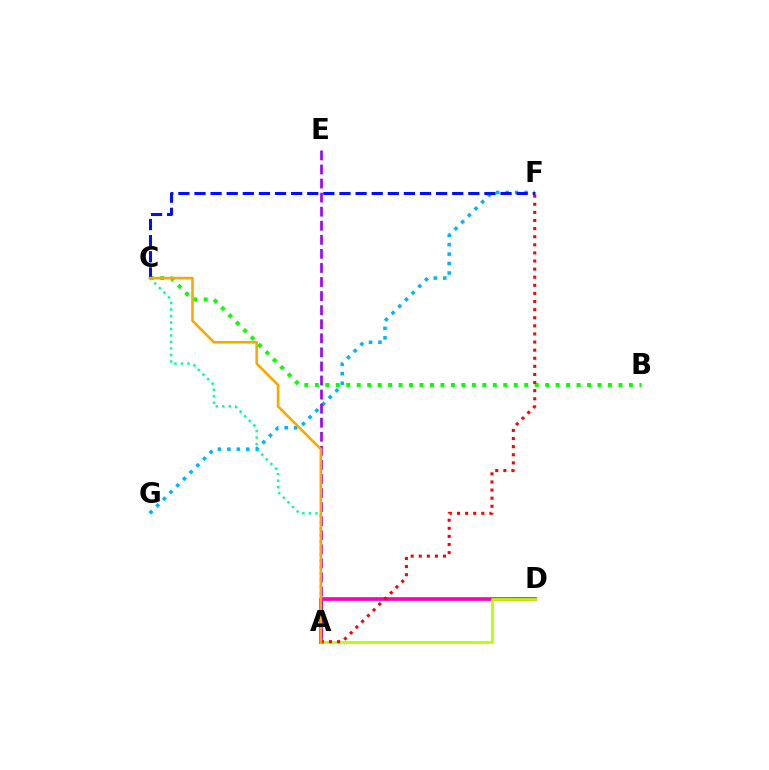{('B', 'C'): [{'color': '#08ff00', 'line_style': 'dotted', 'thickness': 2.84}], ('A', 'C'): [{'color': '#00ff9d', 'line_style': 'dotted', 'thickness': 1.77}, {'color': '#ffa500', 'line_style': 'solid', 'thickness': 1.83}], ('F', 'G'): [{'color': '#00b5ff', 'line_style': 'dotted', 'thickness': 2.57}], ('A', 'D'): [{'color': '#ff00bd', 'line_style': 'solid', 'thickness': 2.65}, {'color': '#b3ff00', 'line_style': 'solid', 'thickness': 1.99}], ('A', 'E'): [{'color': '#9b00ff', 'line_style': 'dashed', 'thickness': 1.91}], ('C', 'F'): [{'color': '#0010ff', 'line_style': 'dashed', 'thickness': 2.19}], ('A', 'F'): [{'color': '#ff0000', 'line_style': 'dotted', 'thickness': 2.2}]}